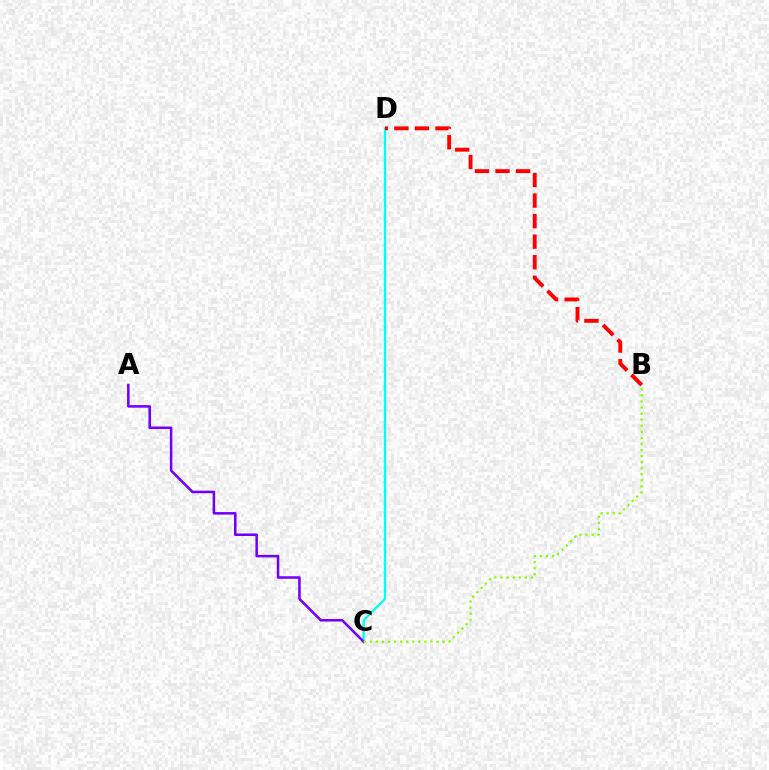{('C', 'D'): [{'color': '#00fff6', 'line_style': 'solid', 'thickness': 1.65}], ('A', 'C'): [{'color': '#7200ff', 'line_style': 'solid', 'thickness': 1.83}], ('B', 'C'): [{'color': '#84ff00', 'line_style': 'dotted', 'thickness': 1.65}], ('B', 'D'): [{'color': '#ff0000', 'line_style': 'dashed', 'thickness': 2.79}]}